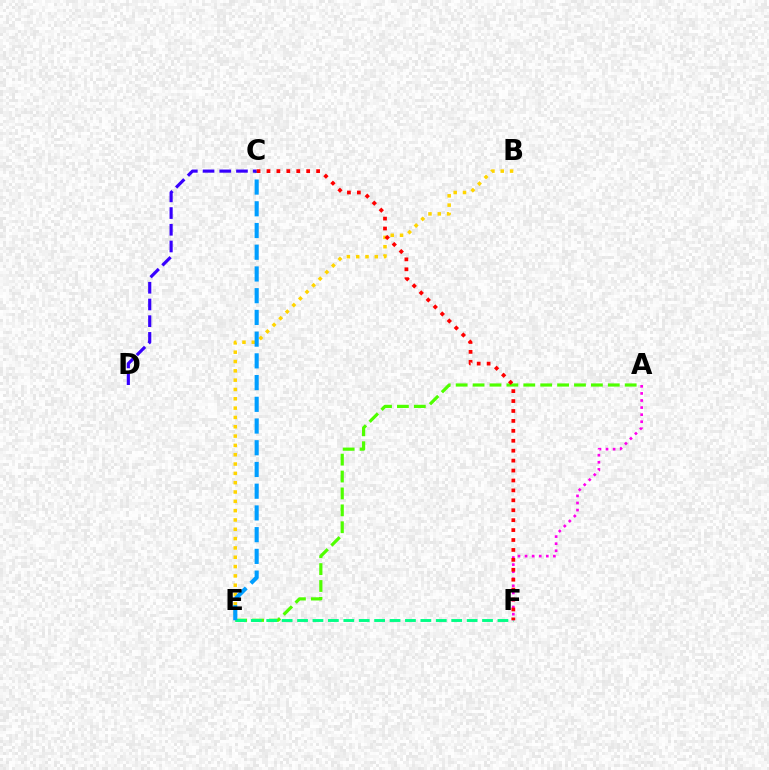{('A', 'E'): [{'color': '#4fff00', 'line_style': 'dashed', 'thickness': 2.3}], ('E', 'F'): [{'color': '#00ff86', 'line_style': 'dashed', 'thickness': 2.09}], ('A', 'F'): [{'color': '#ff00ed', 'line_style': 'dotted', 'thickness': 1.92}], ('B', 'E'): [{'color': '#ffd500', 'line_style': 'dotted', 'thickness': 2.53}], ('C', 'E'): [{'color': '#009eff', 'line_style': 'dashed', 'thickness': 2.95}], ('C', 'D'): [{'color': '#3700ff', 'line_style': 'dashed', 'thickness': 2.27}], ('C', 'F'): [{'color': '#ff0000', 'line_style': 'dotted', 'thickness': 2.7}]}